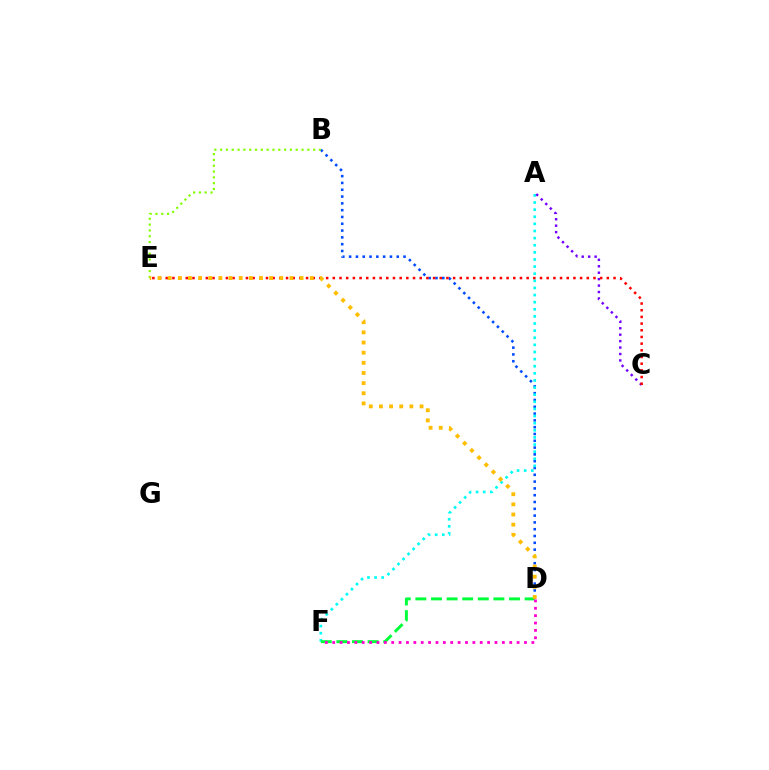{('B', 'D'): [{'color': '#004bff', 'line_style': 'dotted', 'thickness': 1.85}], ('A', 'F'): [{'color': '#00fff6', 'line_style': 'dotted', 'thickness': 1.93}], ('D', 'F'): [{'color': '#00ff39', 'line_style': 'dashed', 'thickness': 2.12}, {'color': '#ff00cf', 'line_style': 'dotted', 'thickness': 2.0}], ('A', 'C'): [{'color': '#7200ff', 'line_style': 'dotted', 'thickness': 1.75}], ('B', 'E'): [{'color': '#84ff00', 'line_style': 'dotted', 'thickness': 1.58}], ('C', 'E'): [{'color': '#ff0000', 'line_style': 'dotted', 'thickness': 1.82}], ('D', 'E'): [{'color': '#ffbd00', 'line_style': 'dotted', 'thickness': 2.76}]}